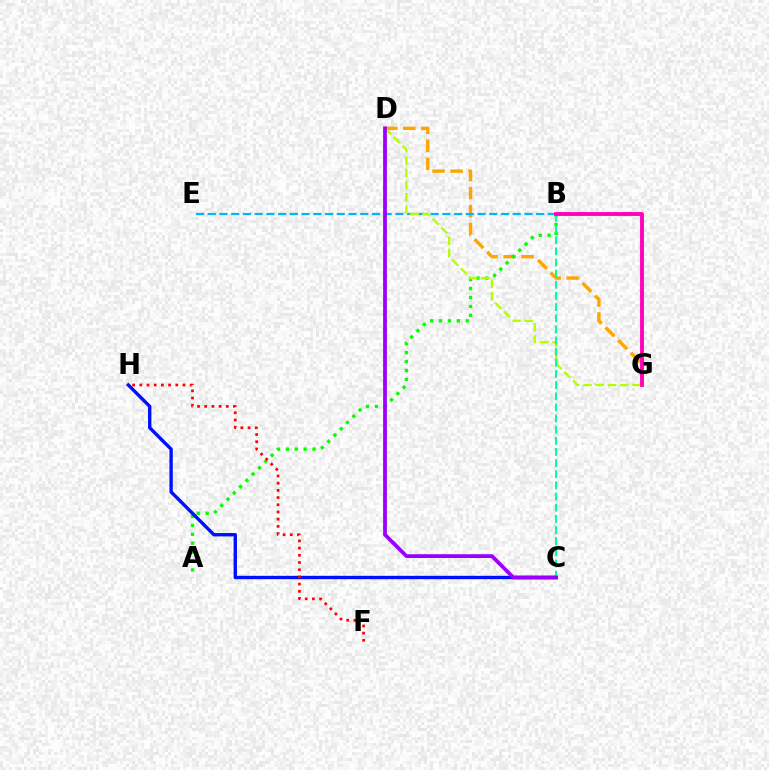{('D', 'G'): [{'color': '#ffa500', 'line_style': 'dashed', 'thickness': 2.45}, {'color': '#b3ff00', 'line_style': 'dashed', 'thickness': 1.67}], ('B', 'E'): [{'color': '#00b5ff', 'line_style': 'dashed', 'thickness': 1.59}], ('A', 'B'): [{'color': '#08ff00', 'line_style': 'dotted', 'thickness': 2.42}], ('C', 'H'): [{'color': '#0010ff', 'line_style': 'solid', 'thickness': 2.43}], ('F', 'H'): [{'color': '#ff0000', 'line_style': 'dotted', 'thickness': 1.95}], ('B', 'C'): [{'color': '#00ff9d', 'line_style': 'dashed', 'thickness': 1.51}], ('B', 'G'): [{'color': '#ff00bd', 'line_style': 'solid', 'thickness': 2.78}], ('C', 'D'): [{'color': '#9b00ff', 'line_style': 'solid', 'thickness': 2.72}]}